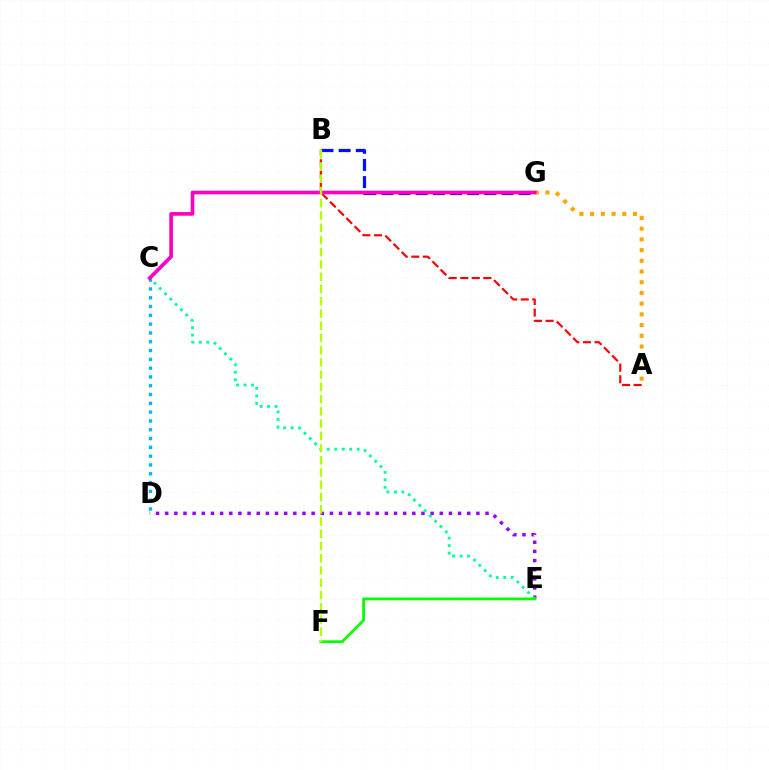{('B', 'G'): [{'color': '#0010ff', 'line_style': 'dashed', 'thickness': 2.33}], ('D', 'E'): [{'color': '#9b00ff', 'line_style': 'dotted', 'thickness': 2.49}], ('C', 'E'): [{'color': '#00ff9d', 'line_style': 'dotted', 'thickness': 2.04}], ('A', 'B'): [{'color': '#ff0000', 'line_style': 'dashed', 'thickness': 1.57}], ('C', 'D'): [{'color': '#00b5ff', 'line_style': 'dotted', 'thickness': 2.39}], ('A', 'G'): [{'color': '#ffa500', 'line_style': 'dotted', 'thickness': 2.91}], ('E', 'F'): [{'color': '#08ff00', 'line_style': 'solid', 'thickness': 1.99}], ('C', 'G'): [{'color': '#ff00bd', 'line_style': 'solid', 'thickness': 2.64}], ('B', 'F'): [{'color': '#b3ff00', 'line_style': 'dashed', 'thickness': 1.66}]}